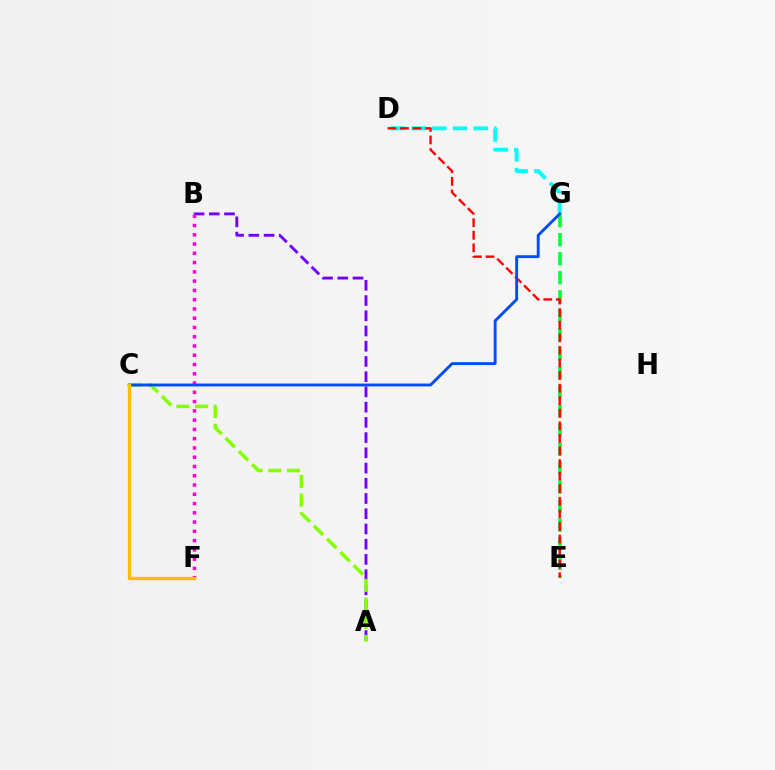{('A', 'B'): [{'color': '#7200ff', 'line_style': 'dashed', 'thickness': 2.07}], ('E', 'G'): [{'color': '#00ff39', 'line_style': 'dashed', 'thickness': 2.59}], ('A', 'C'): [{'color': '#84ff00', 'line_style': 'dashed', 'thickness': 2.54}], ('B', 'F'): [{'color': '#ff00cf', 'line_style': 'dotted', 'thickness': 2.52}], ('D', 'G'): [{'color': '#00fff6', 'line_style': 'dashed', 'thickness': 2.81}], ('D', 'E'): [{'color': '#ff0000', 'line_style': 'dashed', 'thickness': 1.71}], ('C', 'G'): [{'color': '#004bff', 'line_style': 'solid', 'thickness': 2.07}], ('C', 'F'): [{'color': '#ffbd00', 'line_style': 'solid', 'thickness': 2.42}]}